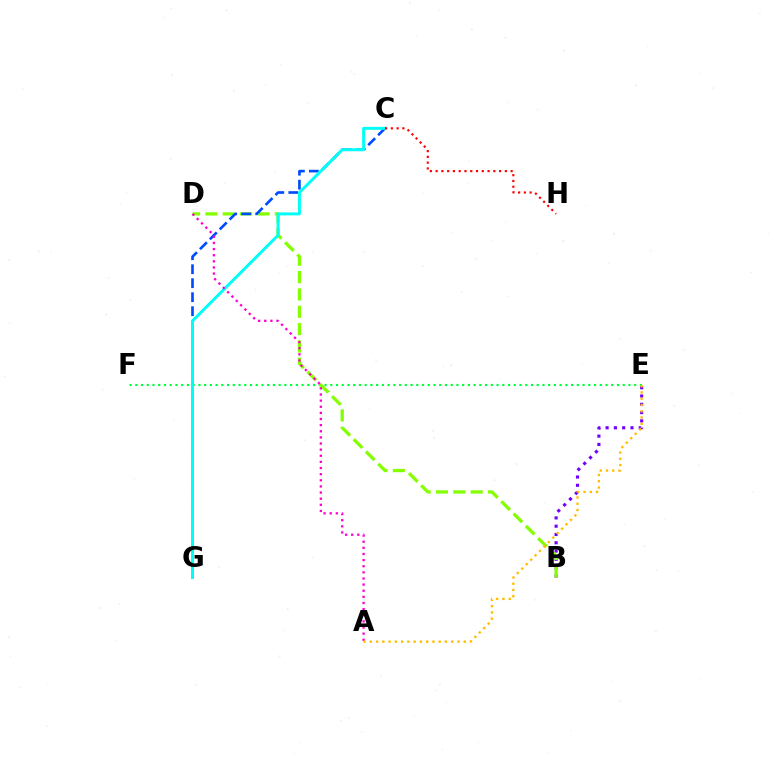{('B', 'E'): [{'color': '#7200ff', 'line_style': 'dotted', 'thickness': 2.25}], ('E', 'F'): [{'color': '#00ff39', 'line_style': 'dotted', 'thickness': 1.56}], ('B', 'D'): [{'color': '#84ff00', 'line_style': 'dashed', 'thickness': 2.36}], ('C', 'G'): [{'color': '#004bff', 'line_style': 'dashed', 'thickness': 1.9}, {'color': '#00fff6', 'line_style': 'solid', 'thickness': 2.13}], ('A', 'D'): [{'color': '#ff00cf', 'line_style': 'dotted', 'thickness': 1.67}], ('A', 'E'): [{'color': '#ffbd00', 'line_style': 'dotted', 'thickness': 1.7}], ('C', 'H'): [{'color': '#ff0000', 'line_style': 'dotted', 'thickness': 1.57}]}